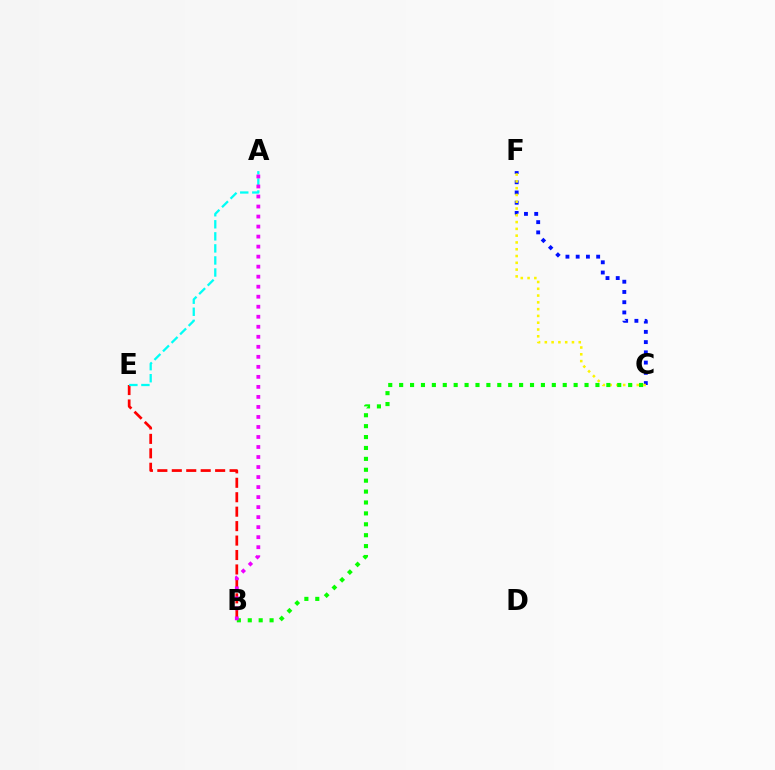{('C', 'F'): [{'color': '#0010ff', 'line_style': 'dotted', 'thickness': 2.78}, {'color': '#fcf500', 'line_style': 'dotted', 'thickness': 1.84}], ('B', 'E'): [{'color': '#ff0000', 'line_style': 'dashed', 'thickness': 1.96}], ('B', 'C'): [{'color': '#08ff00', 'line_style': 'dotted', 'thickness': 2.96}], ('A', 'E'): [{'color': '#00fff6', 'line_style': 'dashed', 'thickness': 1.64}], ('A', 'B'): [{'color': '#ee00ff', 'line_style': 'dotted', 'thickness': 2.72}]}